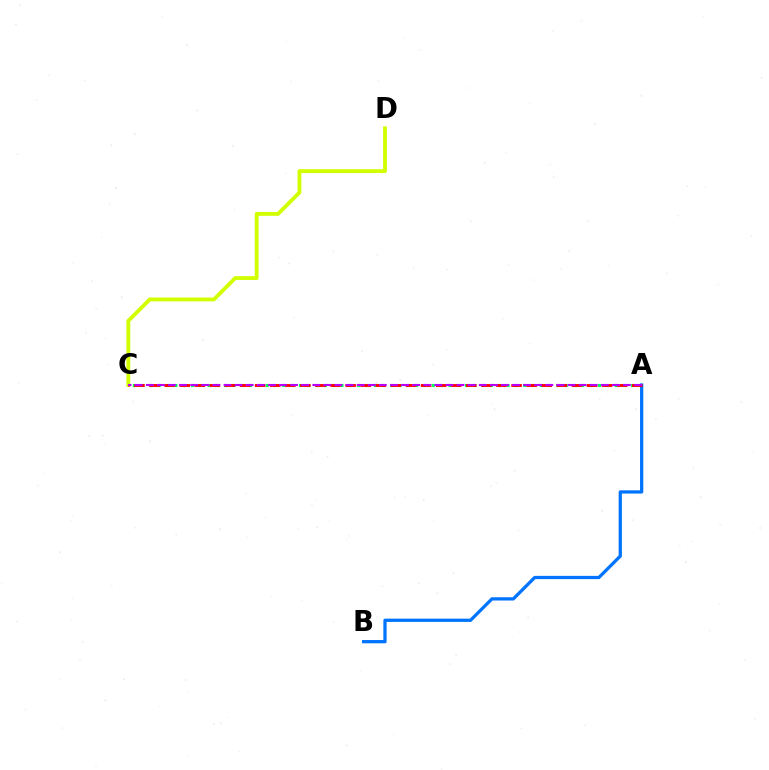{('C', 'D'): [{'color': '#d1ff00', 'line_style': 'solid', 'thickness': 2.76}], ('A', 'C'): [{'color': '#00ff5c', 'line_style': 'dotted', 'thickness': 2.26}, {'color': '#ff0000', 'line_style': 'dashed', 'thickness': 2.05}, {'color': '#b900ff', 'line_style': 'dashed', 'thickness': 1.51}], ('A', 'B'): [{'color': '#0074ff', 'line_style': 'solid', 'thickness': 2.35}]}